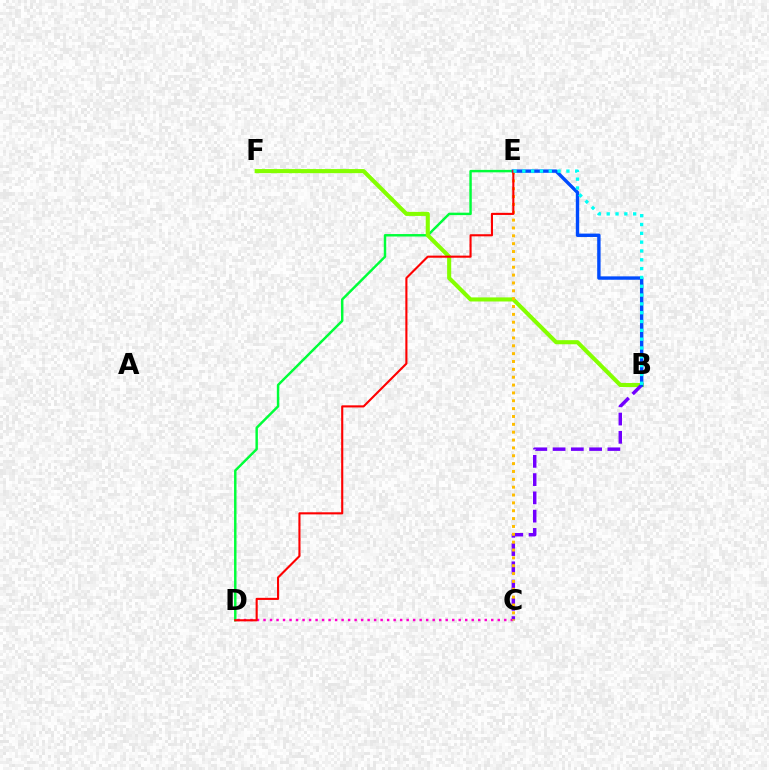{('C', 'D'): [{'color': '#ff00cf', 'line_style': 'dotted', 'thickness': 1.77}], ('D', 'E'): [{'color': '#00ff39', 'line_style': 'solid', 'thickness': 1.76}, {'color': '#ff0000', 'line_style': 'solid', 'thickness': 1.52}], ('B', 'F'): [{'color': '#84ff00', 'line_style': 'solid', 'thickness': 2.94}], ('B', 'C'): [{'color': '#7200ff', 'line_style': 'dashed', 'thickness': 2.48}], ('C', 'E'): [{'color': '#ffbd00', 'line_style': 'dotted', 'thickness': 2.13}], ('B', 'E'): [{'color': '#004bff', 'line_style': 'solid', 'thickness': 2.44}, {'color': '#00fff6', 'line_style': 'dotted', 'thickness': 2.4}]}